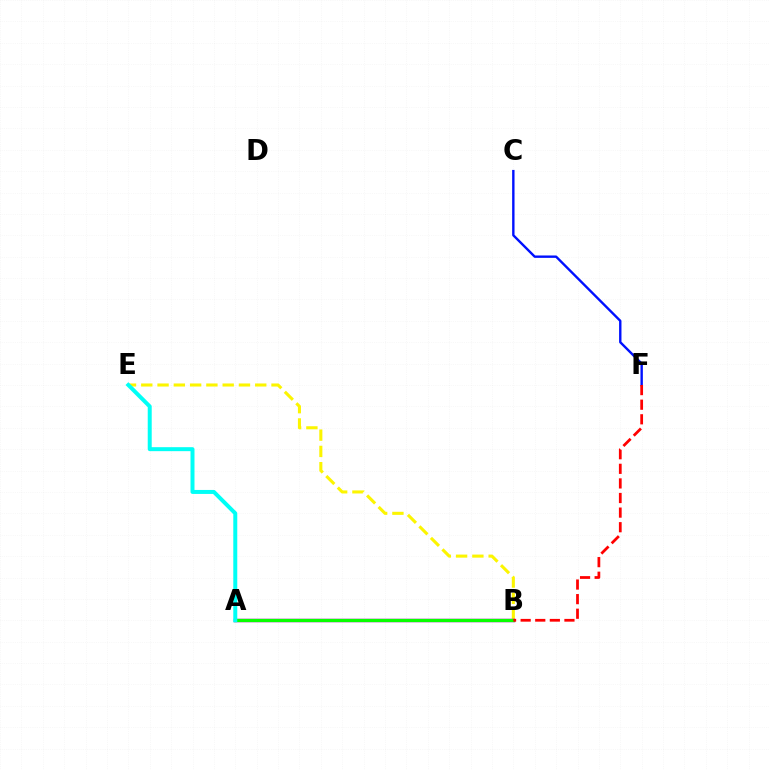{('B', 'E'): [{'color': '#fcf500', 'line_style': 'dashed', 'thickness': 2.21}], ('C', 'F'): [{'color': '#0010ff', 'line_style': 'solid', 'thickness': 1.72}], ('A', 'B'): [{'color': '#ee00ff', 'line_style': 'solid', 'thickness': 2.51}, {'color': '#08ff00', 'line_style': 'solid', 'thickness': 2.37}], ('A', 'E'): [{'color': '#00fff6', 'line_style': 'solid', 'thickness': 2.87}], ('B', 'F'): [{'color': '#ff0000', 'line_style': 'dashed', 'thickness': 1.98}]}